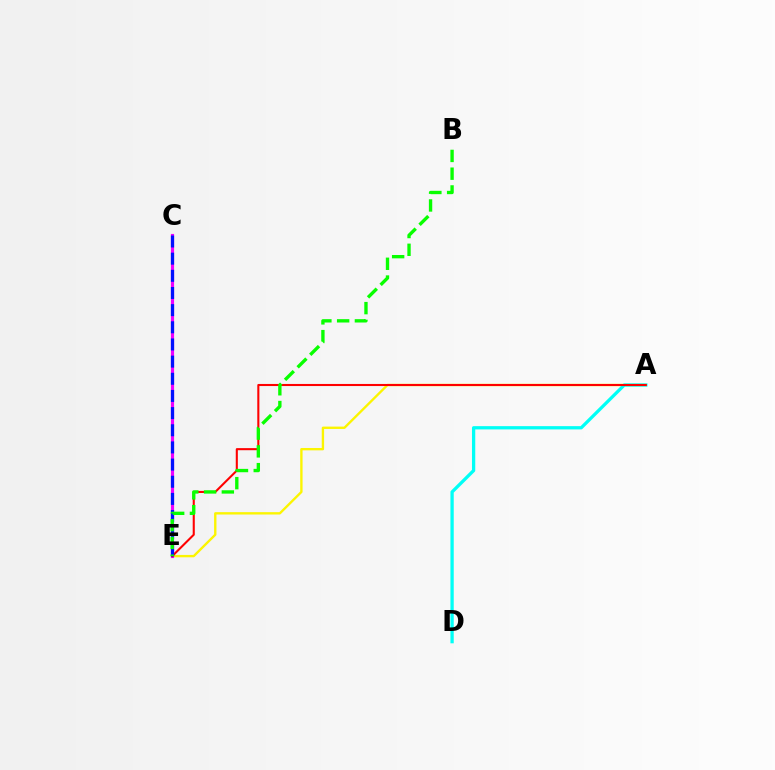{('A', 'E'): [{'color': '#fcf500', 'line_style': 'solid', 'thickness': 1.7}, {'color': '#ff0000', 'line_style': 'solid', 'thickness': 1.5}], ('C', 'E'): [{'color': '#ee00ff', 'line_style': 'solid', 'thickness': 2.27}, {'color': '#0010ff', 'line_style': 'dashed', 'thickness': 2.33}], ('A', 'D'): [{'color': '#00fff6', 'line_style': 'solid', 'thickness': 2.36}], ('B', 'E'): [{'color': '#08ff00', 'line_style': 'dashed', 'thickness': 2.41}]}